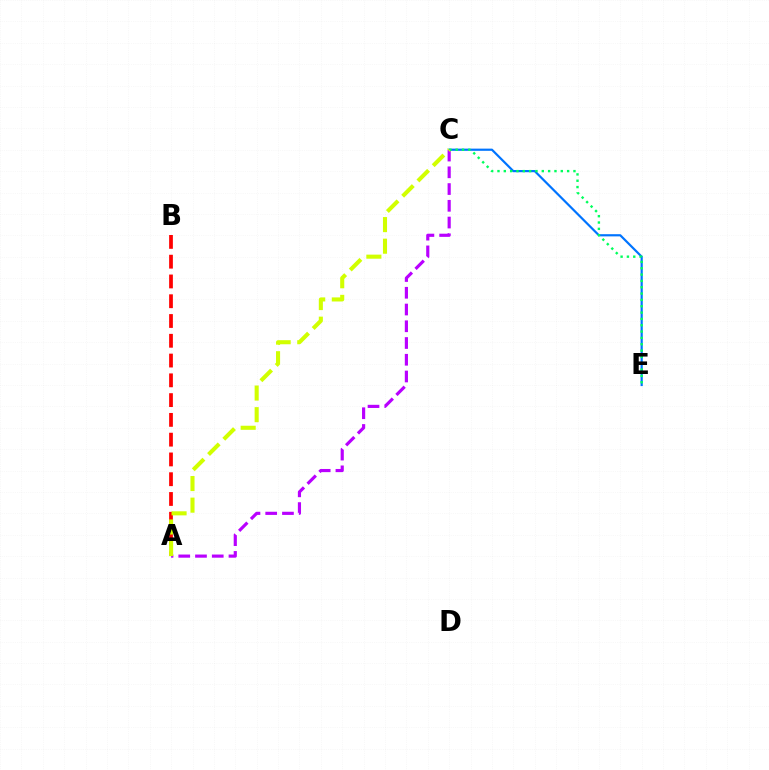{('C', 'E'): [{'color': '#0074ff', 'line_style': 'solid', 'thickness': 1.58}, {'color': '#00ff5c', 'line_style': 'dotted', 'thickness': 1.72}], ('A', 'C'): [{'color': '#b900ff', 'line_style': 'dashed', 'thickness': 2.27}, {'color': '#d1ff00', 'line_style': 'dashed', 'thickness': 2.93}], ('A', 'B'): [{'color': '#ff0000', 'line_style': 'dashed', 'thickness': 2.69}]}